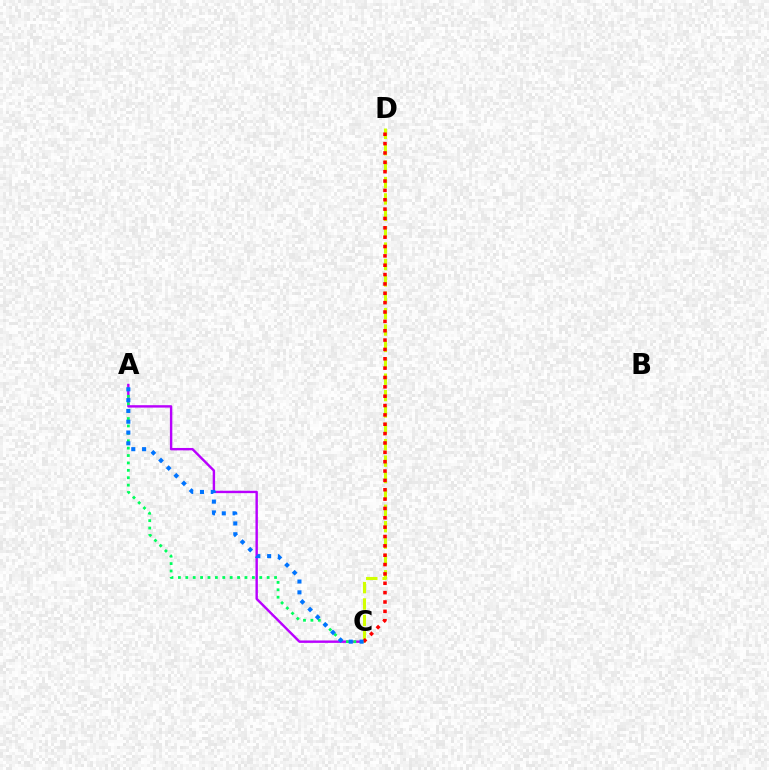{('A', 'C'): [{'color': '#b900ff', 'line_style': 'solid', 'thickness': 1.73}, {'color': '#00ff5c', 'line_style': 'dotted', 'thickness': 2.01}, {'color': '#0074ff', 'line_style': 'dotted', 'thickness': 2.93}], ('C', 'D'): [{'color': '#d1ff00', 'line_style': 'dashed', 'thickness': 2.23}, {'color': '#ff0000', 'line_style': 'dotted', 'thickness': 2.54}]}